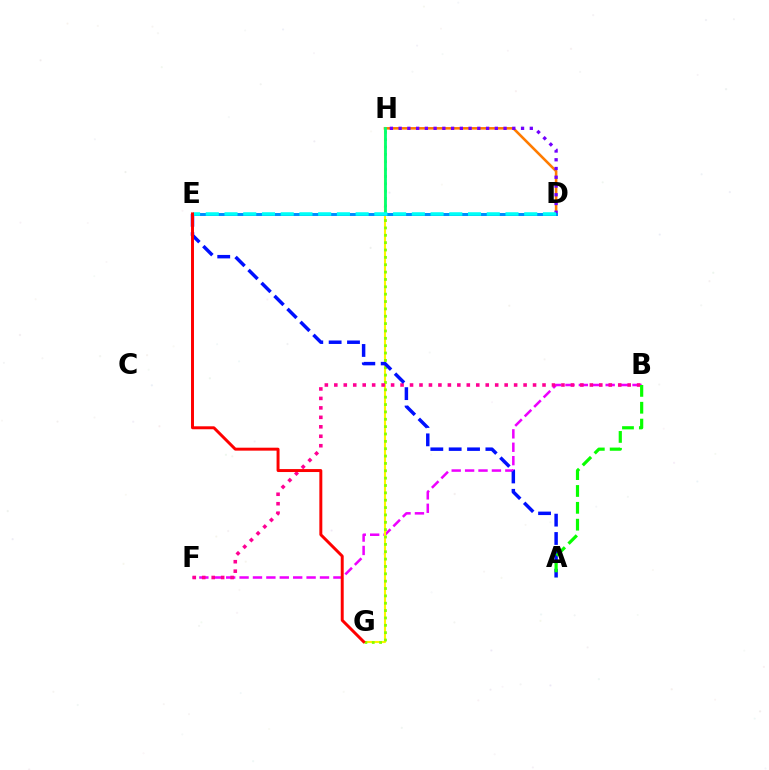{('B', 'F'): [{'color': '#ee00ff', 'line_style': 'dashed', 'thickness': 1.82}, {'color': '#ff0094', 'line_style': 'dotted', 'thickness': 2.57}], ('G', 'H'): [{'color': '#fcf500', 'line_style': 'solid', 'thickness': 1.52}, {'color': '#84ff00', 'line_style': 'dotted', 'thickness': 2.0}], ('D', 'H'): [{'color': '#ff7c00', 'line_style': 'solid', 'thickness': 1.86}, {'color': '#00ff74', 'line_style': 'solid', 'thickness': 2.0}, {'color': '#7200ff', 'line_style': 'dotted', 'thickness': 2.38}], ('A', 'E'): [{'color': '#0010ff', 'line_style': 'dashed', 'thickness': 2.49}], ('D', 'E'): [{'color': '#008cff', 'line_style': 'solid', 'thickness': 2.13}, {'color': '#00fff6', 'line_style': 'dashed', 'thickness': 2.54}], ('A', 'B'): [{'color': '#08ff00', 'line_style': 'dashed', 'thickness': 2.29}], ('E', 'G'): [{'color': '#ff0000', 'line_style': 'solid', 'thickness': 2.13}]}